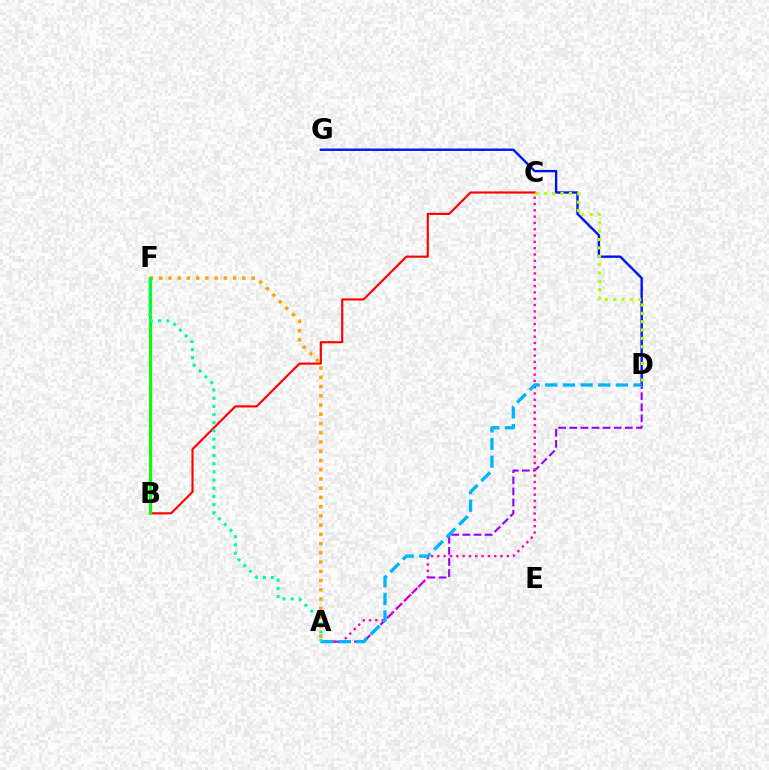{('D', 'G'): [{'color': '#0010ff', 'line_style': 'solid', 'thickness': 1.71}], ('A', 'F'): [{'color': '#ffa500', 'line_style': 'dotted', 'thickness': 2.51}, {'color': '#00ff9d', 'line_style': 'dotted', 'thickness': 2.23}], ('A', 'D'): [{'color': '#9b00ff', 'line_style': 'dashed', 'thickness': 1.51}, {'color': '#00b5ff', 'line_style': 'dashed', 'thickness': 2.4}], ('B', 'C'): [{'color': '#ff0000', 'line_style': 'solid', 'thickness': 1.55}], ('A', 'C'): [{'color': '#ff00bd', 'line_style': 'dotted', 'thickness': 1.72}], ('C', 'D'): [{'color': '#b3ff00', 'line_style': 'dotted', 'thickness': 2.27}], ('B', 'F'): [{'color': '#08ff00', 'line_style': 'solid', 'thickness': 2.21}]}